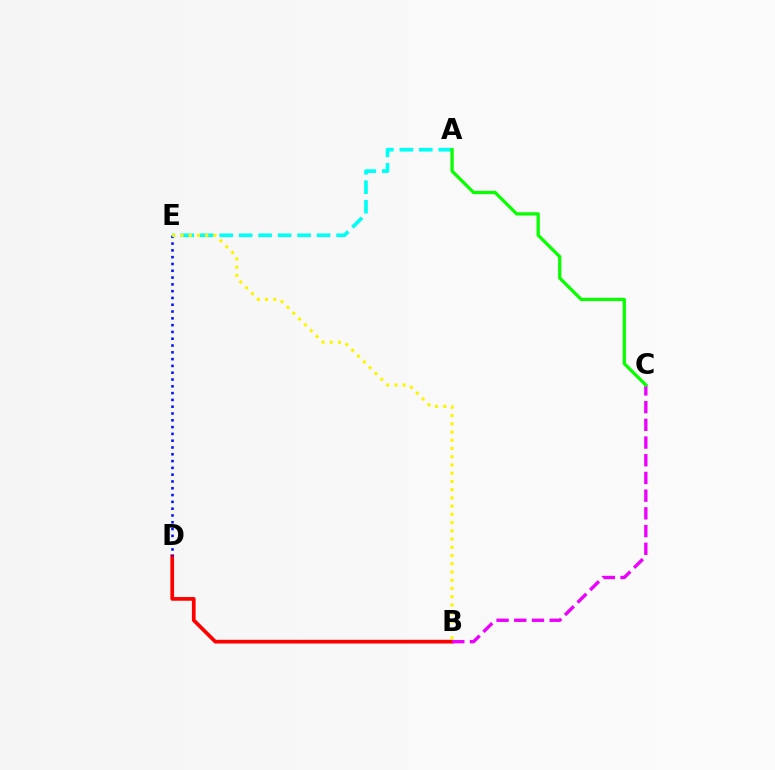{('B', 'D'): [{'color': '#ff0000', 'line_style': 'solid', 'thickness': 2.66}], ('D', 'E'): [{'color': '#0010ff', 'line_style': 'dotted', 'thickness': 1.85}], ('B', 'C'): [{'color': '#ee00ff', 'line_style': 'dashed', 'thickness': 2.41}], ('A', 'E'): [{'color': '#00fff6', 'line_style': 'dashed', 'thickness': 2.65}], ('B', 'E'): [{'color': '#fcf500', 'line_style': 'dotted', 'thickness': 2.24}], ('A', 'C'): [{'color': '#08ff00', 'line_style': 'solid', 'thickness': 2.34}]}